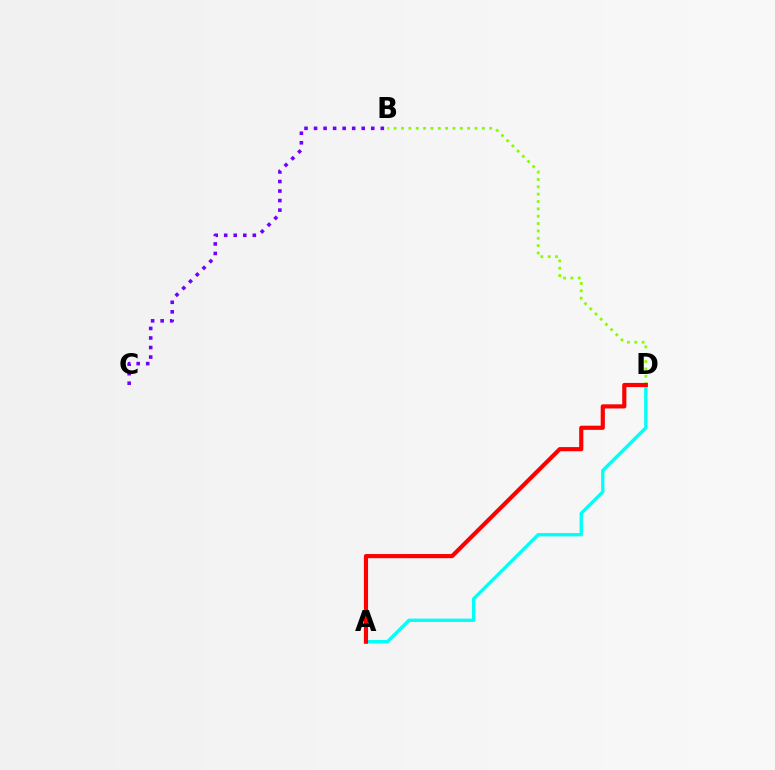{('B', 'C'): [{'color': '#7200ff', 'line_style': 'dotted', 'thickness': 2.59}], ('A', 'D'): [{'color': '#00fff6', 'line_style': 'solid', 'thickness': 2.4}, {'color': '#ff0000', 'line_style': 'solid', 'thickness': 2.99}], ('B', 'D'): [{'color': '#84ff00', 'line_style': 'dotted', 'thickness': 2.0}]}